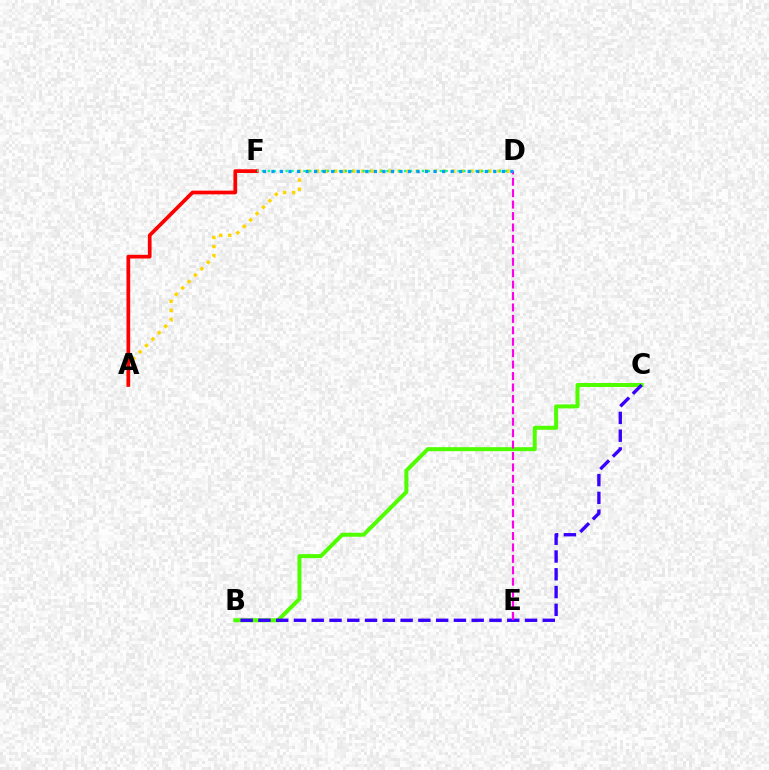{('A', 'D'): [{'color': '#ffd500', 'line_style': 'dotted', 'thickness': 2.46}], ('A', 'F'): [{'color': '#ff0000', 'line_style': 'solid', 'thickness': 2.67}], ('D', 'F'): [{'color': '#00ff86', 'line_style': 'dotted', 'thickness': 1.61}, {'color': '#009eff', 'line_style': 'dotted', 'thickness': 2.32}], ('B', 'C'): [{'color': '#4fff00', 'line_style': 'solid', 'thickness': 2.87}, {'color': '#3700ff', 'line_style': 'dashed', 'thickness': 2.41}], ('D', 'E'): [{'color': '#ff00ed', 'line_style': 'dashed', 'thickness': 1.55}]}